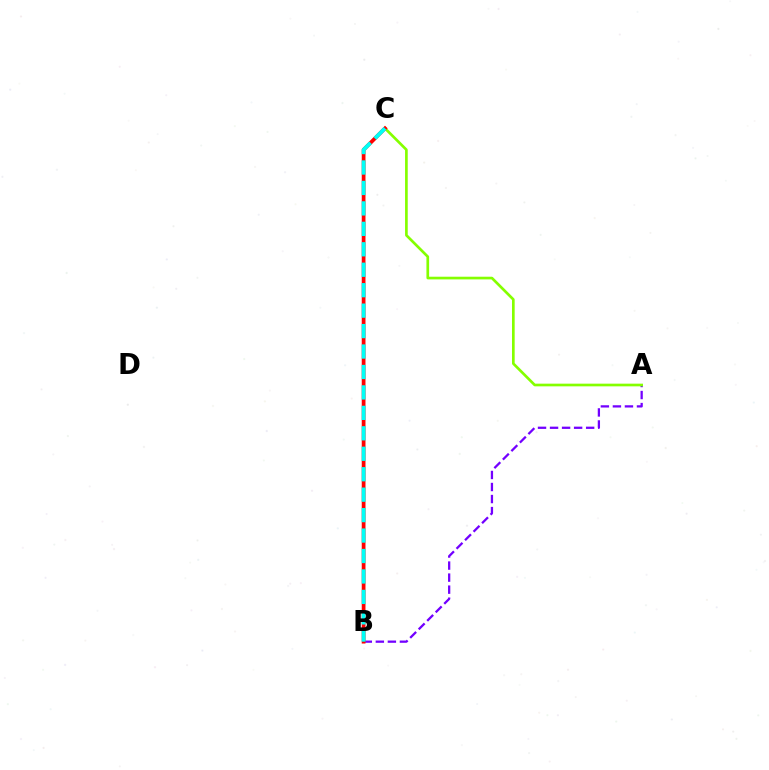{('A', 'B'): [{'color': '#7200ff', 'line_style': 'dashed', 'thickness': 1.63}], ('A', 'C'): [{'color': '#84ff00', 'line_style': 'solid', 'thickness': 1.93}], ('B', 'C'): [{'color': '#ff0000', 'line_style': 'solid', 'thickness': 2.7}, {'color': '#00fff6', 'line_style': 'dashed', 'thickness': 2.78}]}